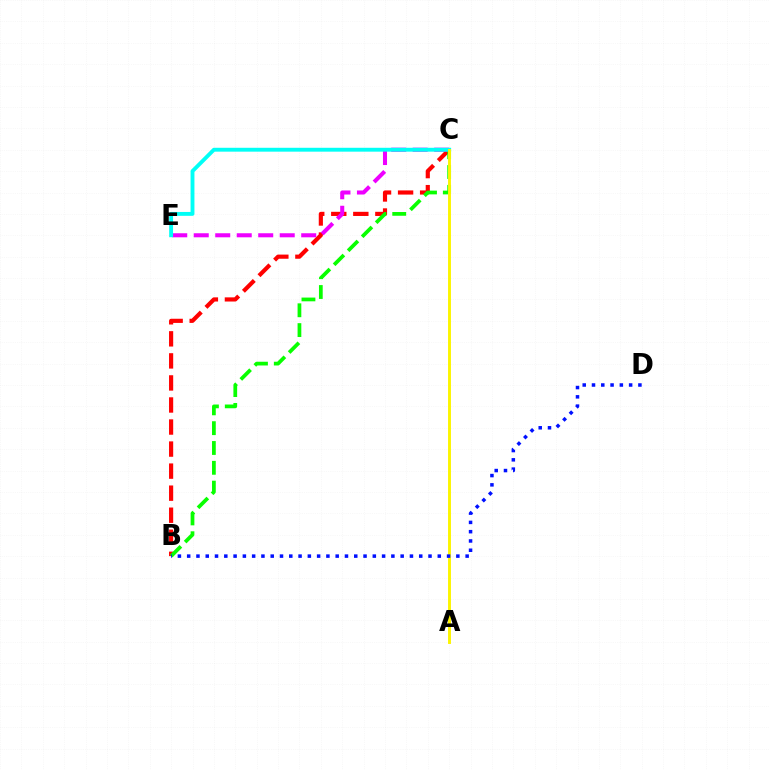{('B', 'C'): [{'color': '#ff0000', 'line_style': 'dashed', 'thickness': 2.99}, {'color': '#08ff00', 'line_style': 'dashed', 'thickness': 2.69}], ('C', 'E'): [{'color': '#ee00ff', 'line_style': 'dashed', 'thickness': 2.92}, {'color': '#00fff6', 'line_style': 'solid', 'thickness': 2.79}], ('A', 'C'): [{'color': '#fcf500', 'line_style': 'solid', 'thickness': 2.1}], ('B', 'D'): [{'color': '#0010ff', 'line_style': 'dotted', 'thickness': 2.52}]}